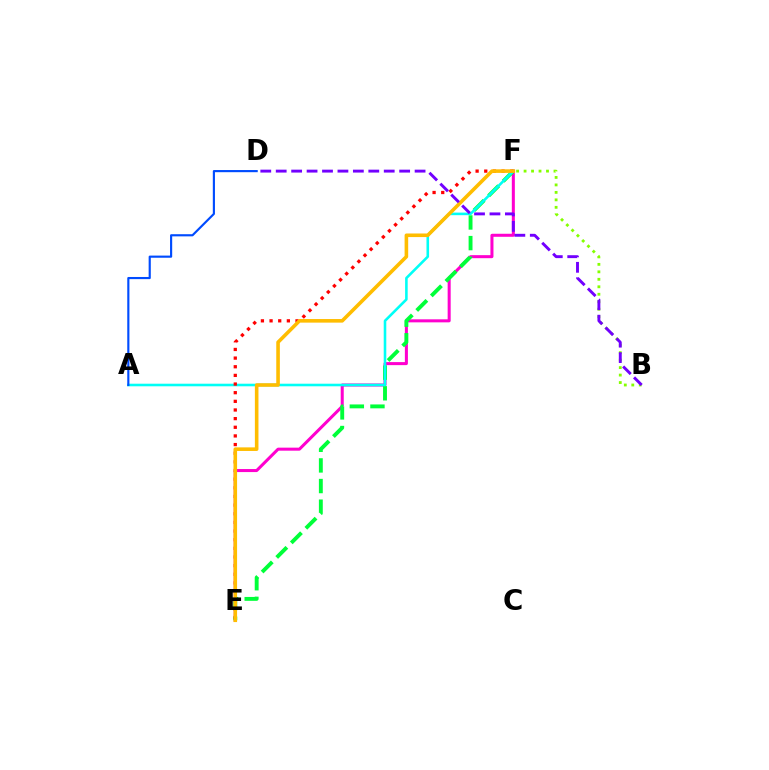{('B', 'F'): [{'color': '#84ff00', 'line_style': 'dotted', 'thickness': 2.03}], ('E', 'F'): [{'color': '#ff00cf', 'line_style': 'solid', 'thickness': 2.18}, {'color': '#00ff39', 'line_style': 'dashed', 'thickness': 2.8}, {'color': '#ff0000', 'line_style': 'dotted', 'thickness': 2.35}, {'color': '#ffbd00', 'line_style': 'solid', 'thickness': 2.58}], ('A', 'F'): [{'color': '#00fff6', 'line_style': 'solid', 'thickness': 1.86}], ('B', 'D'): [{'color': '#7200ff', 'line_style': 'dashed', 'thickness': 2.1}], ('A', 'D'): [{'color': '#004bff', 'line_style': 'solid', 'thickness': 1.55}]}